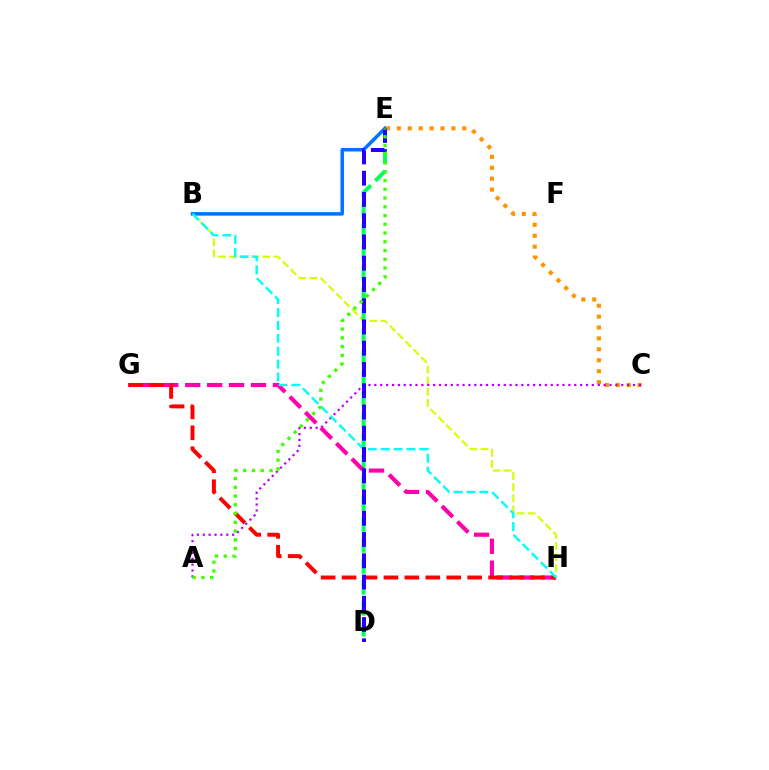{('B', 'H'): [{'color': '#d1ff00', 'line_style': 'dashed', 'thickness': 1.51}, {'color': '#00fff6', 'line_style': 'dashed', 'thickness': 1.75}], ('B', 'E'): [{'color': '#0074ff', 'line_style': 'solid', 'thickness': 2.53}], ('D', 'E'): [{'color': '#00ff5c', 'line_style': 'dashed', 'thickness': 2.84}, {'color': '#2500ff', 'line_style': 'dashed', 'thickness': 2.89}], ('C', 'E'): [{'color': '#ff9400', 'line_style': 'dotted', 'thickness': 2.96}], ('A', 'C'): [{'color': '#b900ff', 'line_style': 'dotted', 'thickness': 1.6}], ('G', 'H'): [{'color': '#ff00ac', 'line_style': 'dashed', 'thickness': 2.98}, {'color': '#ff0000', 'line_style': 'dashed', 'thickness': 2.84}], ('A', 'E'): [{'color': '#3dff00', 'line_style': 'dotted', 'thickness': 2.38}]}